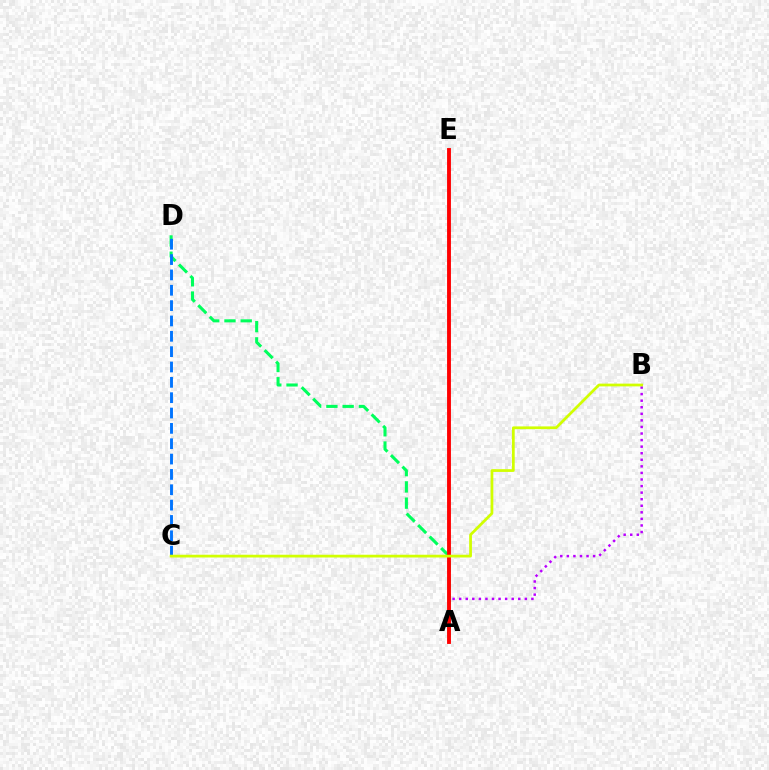{('A', 'D'): [{'color': '#00ff5c', 'line_style': 'dashed', 'thickness': 2.21}], ('C', 'D'): [{'color': '#0074ff', 'line_style': 'dashed', 'thickness': 2.08}], ('A', 'B'): [{'color': '#b900ff', 'line_style': 'dotted', 'thickness': 1.78}], ('A', 'E'): [{'color': '#ff0000', 'line_style': 'solid', 'thickness': 2.78}], ('B', 'C'): [{'color': '#d1ff00', 'line_style': 'solid', 'thickness': 1.98}]}